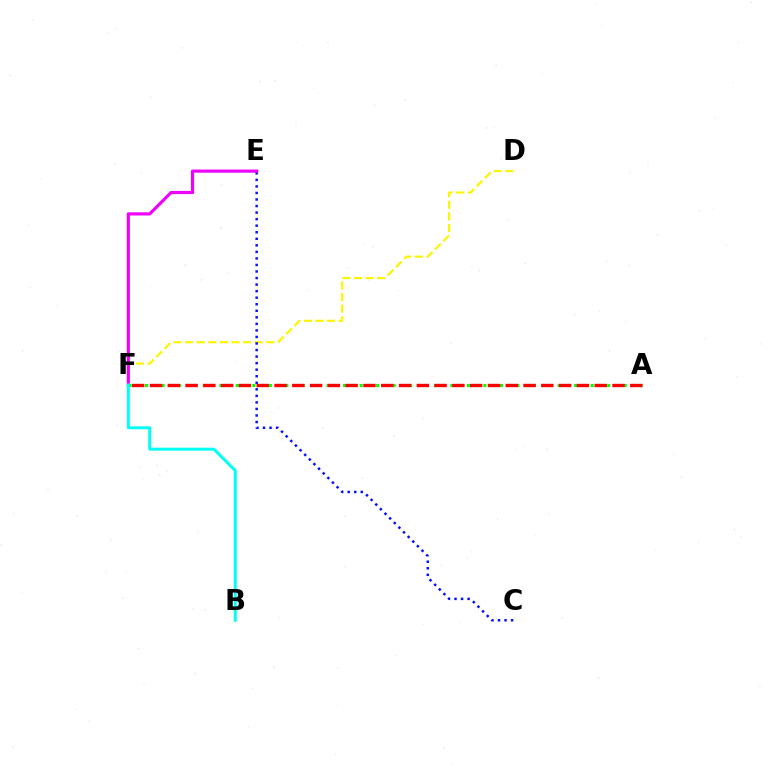{('D', 'F'): [{'color': '#fcf500', 'line_style': 'dashed', 'thickness': 1.58}], ('C', 'E'): [{'color': '#0010ff', 'line_style': 'dotted', 'thickness': 1.78}], ('E', 'F'): [{'color': '#ee00ff', 'line_style': 'solid', 'thickness': 2.28}], ('A', 'F'): [{'color': '#08ff00', 'line_style': 'dotted', 'thickness': 2.24}, {'color': '#ff0000', 'line_style': 'dashed', 'thickness': 2.42}], ('B', 'F'): [{'color': '#00fff6', 'line_style': 'solid', 'thickness': 2.14}]}